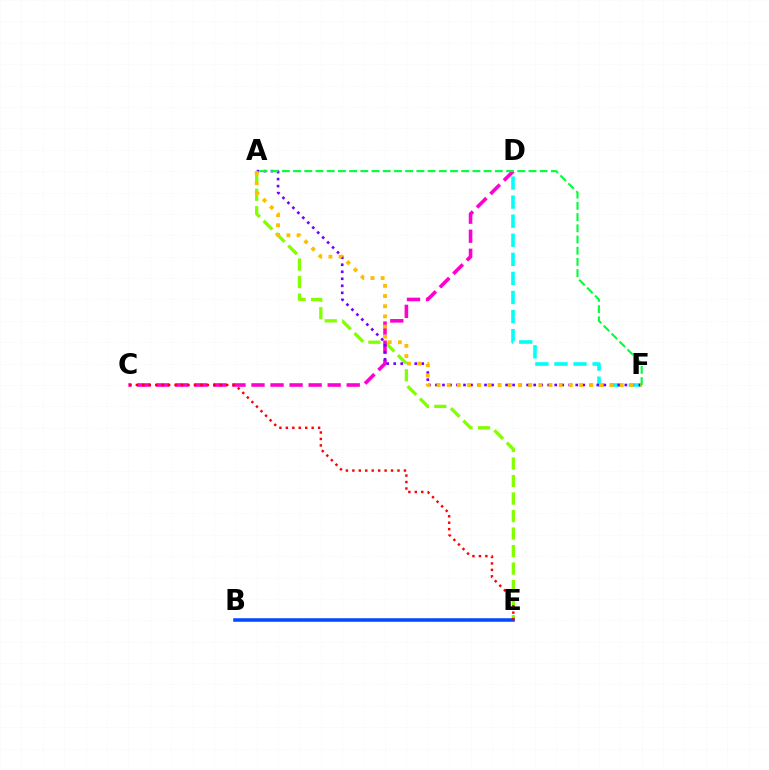{('A', 'E'): [{'color': '#84ff00', 'line_style': 'dashed', 'thickness': 2.38}], ('D', 'F'): [{'color': '#00fff6', 'line_style': 'dashed', 'thickness': 2.59}], ('B', 'E'): [{'color': '#004bff', 'line_style': 'solid', 'thickness': 2.55}], ('C', 'D'): [{'color': '#ff00cf', 'line_style': 'dashed', 'thickness': 2.59}], ('A', 'F'): [{'color': '#7200ff', 'line_style': 'dotted', 'thickness': 1.91}, {'color': '#ffbd00', 'line_style': 'dotted', 'thickness': 2.77}, {'color': '#00ff39', 'line_style': 'dashed', 'thickness': 1.52}], ('C', 'E'): [{'color': '#ff0000', 'line_style': 'dotted', 'thickness': 1.75}]}